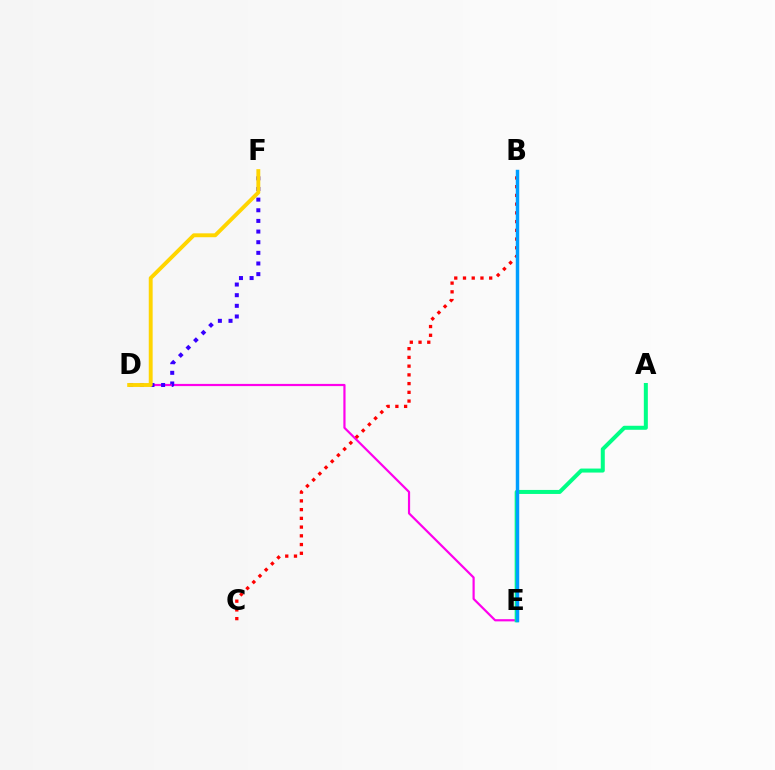{('B', 'E'): [{'color': '#4fff00', 'line_style': 'dotted', 'thickness': 2.09}, {'color': '#009eff', 'line_style': 'solid', 'thickness': 2.49}], ('D', 'E'): [{'color': '#ff00ed', 'line_style': 'solid', 'thickness': 1.58}], ('D', 'F'): [{'color': '#3700ff', 'line_style': 'dotted', 'thickness': 2.89}, {'color': '#ffd500', 'line_style': 'solid', 'thickness': 2.8}], ('B', 'C'): [{'color': '#ff0000', 'line_style': 'dotted', 'thickness': 2.37}], ('A', 'E'): [{'color': '#00ff86', 'line_style': 'solid', 'thickness': 2.89}]}